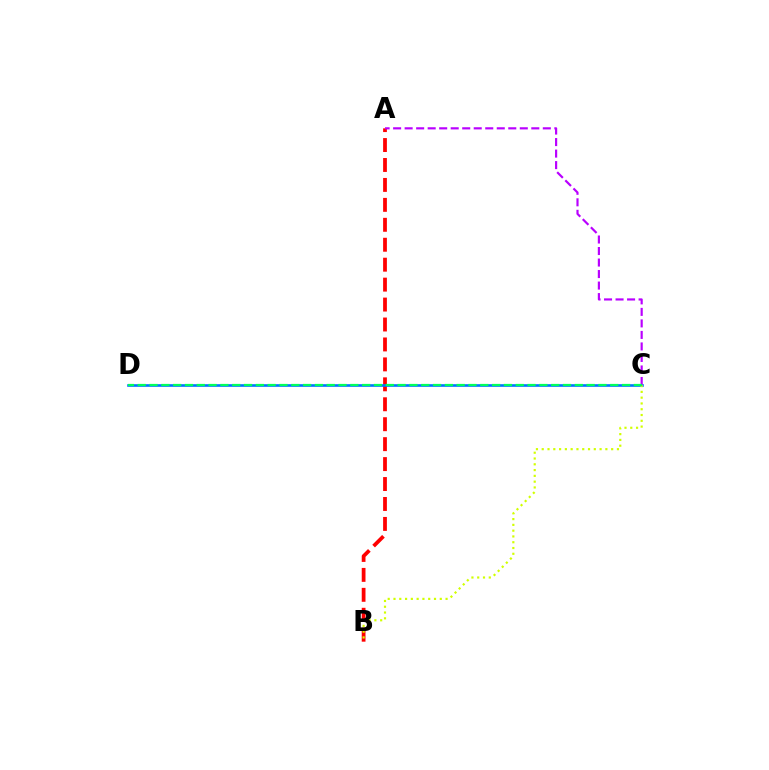{('A', 'B'): [{'color': '#ff0000', 'line_style': 'dashed', 'thickness': 2.71}], ('C', 'D'): [{'color': '#0074ff', 'line_style': 'solid', 'thickness': 1.89}, {'color': '#00ff5c', 'line_style': 'dashed', 'thickness': 1.6}], ('B', 'C'): [{'color': '#d1ff00', 'line_style': 'dotted', 'thickness': 1.57}], ('A', 'C'): [{'color': '#b900ff', 'line_style': 'dashed', 'thickness': 1.56}]}